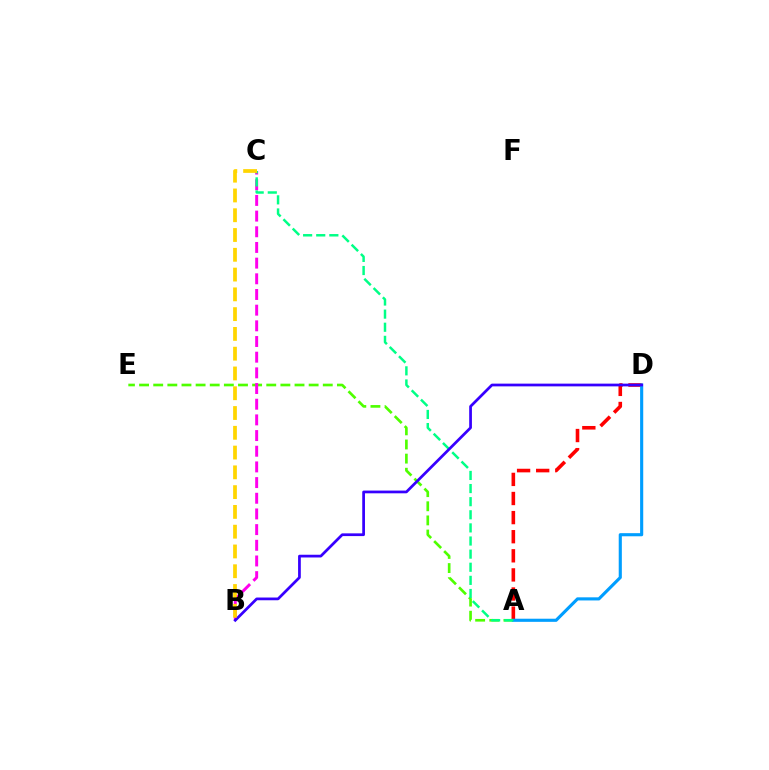{('A', 'D'): [{'color': '#ff0000', 'line_style': 'dashed', 'thickness': 2.59}, {'color': '#009eff', 'line_style': 'solid', 'thickness': 2.25}], ('A', 'E'): [{'color': '#4fff00', 'line_style': 'dashed', 'thickness': 1.92}], ('B', 'C'): [{'color': '#ff00ed', 'line_style': 'dashed', 'thickness': 2.13}, {'color': '#ffd500', 'line_style': 'dashed', 'thickness': 2.69}], ('A', 'C'): [{'color': '#00ff86', 'line_style': 'dashed', 'thickness': 1.78}], ('B', 'D'): [{'color': '#3700ff', 'line_style': 'solid', 'thickness': 1.97}]}